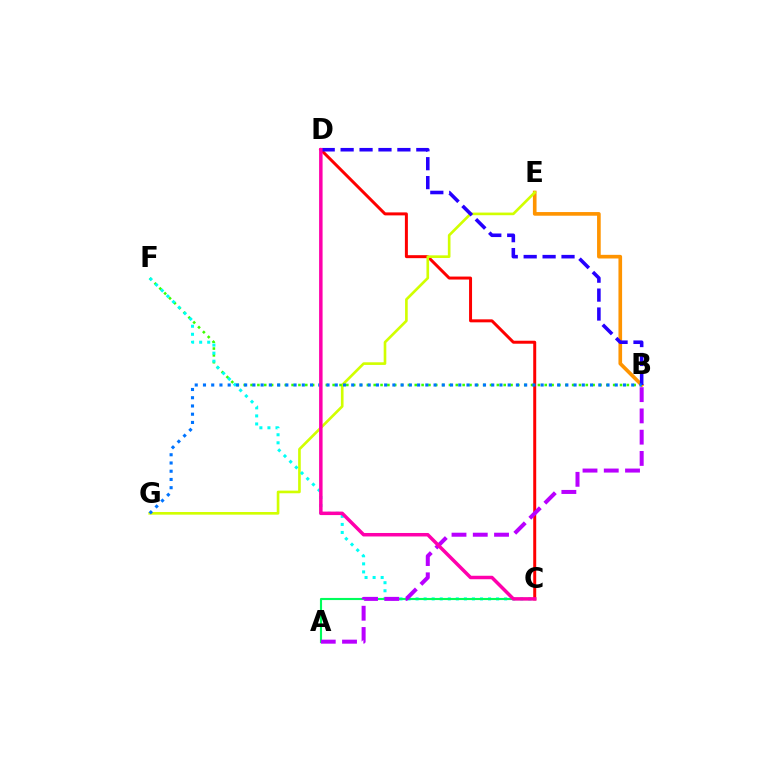{('B', 'E'): [{'color': '#ff9400', 'line_style': 'solid', 'thickness': 2.63}], ('C', 'D'): [{'color': '#ff0000', 'line_style': 'solid', 'thickness': 2.15}, {'color': '#ff00ac', 'line_style': 'solid', 'thickness': 2.51}], ('E', 'G'): [{'color': '#d1ff00', 'line_style': 'solid', 'thickness': 1.9}], ('B', 'F'): [{'color': '#3dff00', 'line_style': 'dotted', 'thickness': 1.86}], ('C', 'F'): [{'color': '#00fff6', 'line_style': 'dotted', 'thickness': 2.19}], ('B', 'D'): [{'color': '#2500ff', 'line_style': 'dashed', 'thickness': 2.57}], ('A', 'C'): [{'color': '#00ff5c', 'line_style': 'solid', 'thickness': 1.53}], ('B', 'G'): [{'color': '#0074ff', 'line_style': 'dotted', 'thickness': 2.24}], ('A', 'B'): [{'color': '#b900ff', 'line_style': 'dashed', 'thickness': 2.89}]}